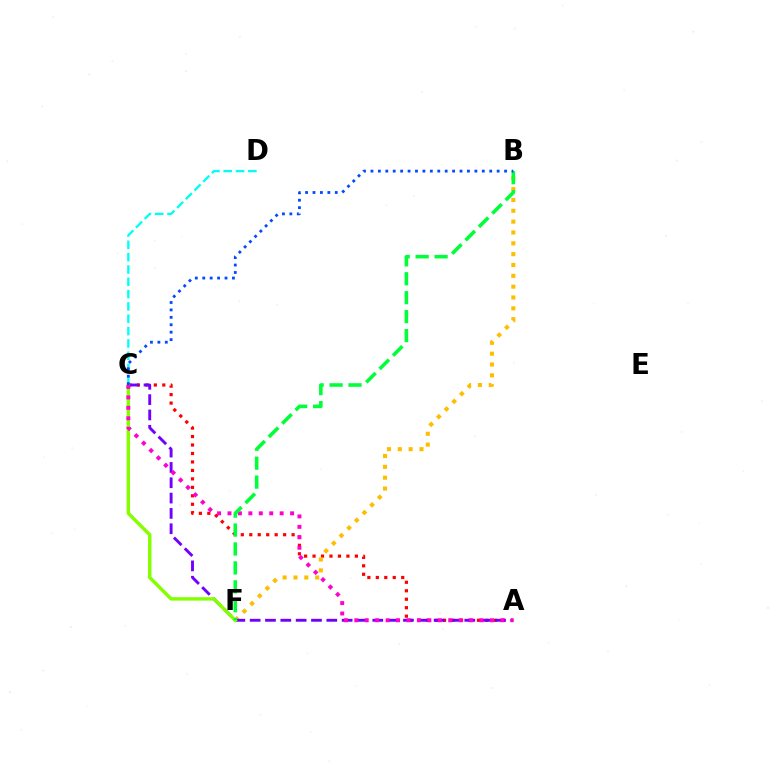{('A', 'C'): [{'color': '#ff0000', 'line_style': 'dotted', 'thickness': 2.3}, {'color': '#7200ff', 'line_style': 'dashed', 'thickness': 2.08}, {'color': '#ff00cf', 'line_style': 'dotted', 'thickness': 2.84}], ('B', 'F'): [{'color': '#ffbd00', 'line_style': 'dotted', 'thickness': 2.94}, {'color': '#00ff39', 'line_style': 'dashed', 'thickness': 2.57}], ('C', 'D'): [{'color': '#00fff6', 'line_style': 'dashed', 'thickness': 1.67}], ('C', 'F'): [{'color': '#84ff00', 'line_style': 'solid', 'thickness': 2.47}], ('B', 'C'): [{'color': '#004bff', 'line_style': 'dotted', 'thickness': 2.02}]}